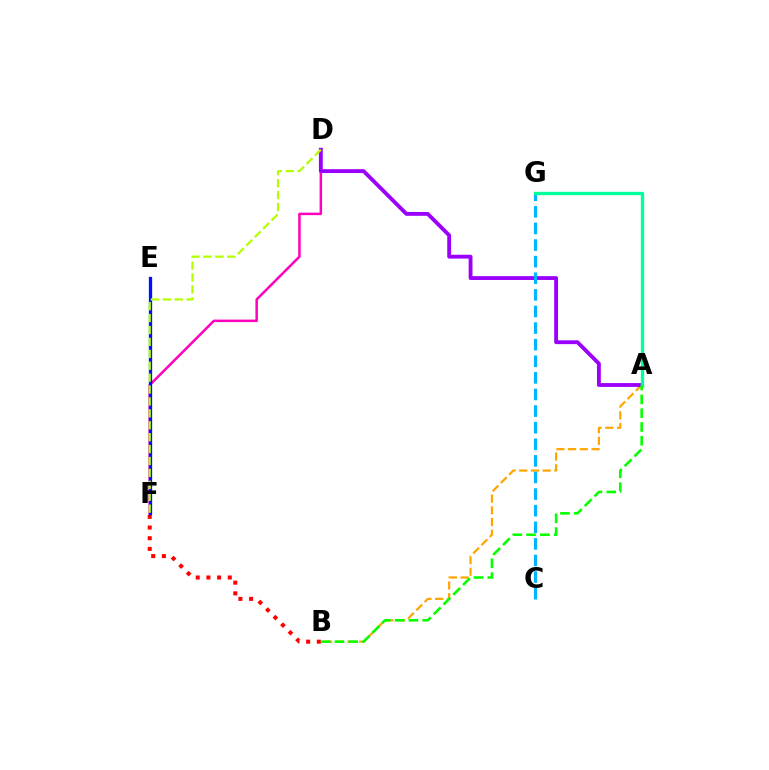{('A', 'B'): [{'color': '#ffa500', 'line_style': 'dashed', 'thickness': 1.59}, {'color': '#08ff00', 'line_style': 'dashed', 'thickness': 1.88}], ('D', 'F'): [{'color': '#ff00bd', 'line_style': 'solid', 'thickness': 1.8}, {'color': '#b3ff00', 'line_style': 'dashed', 'thickness': 1.62}], ('A', 'D'): [{'color': '#9b00ff', 'line_style': 'solid', 'thickness': 2.77}], ('C', 'G'): [{'color': '#00b5ff', 'line_style': 'dashed', 'thickness': 2.26}], ('B', 'F'): [{'color': '#ff0000', 'line_style': 'dotted', 'thickness': 2.9}], ('A', 'G'): [{'color': '#00ff9d', 'line_style': 'solid', 'thickness': 2.4}], ('E', 'F'): [{'color': '#0010ff', 'line_style': 'solid', 'thickness': 2.36}]}